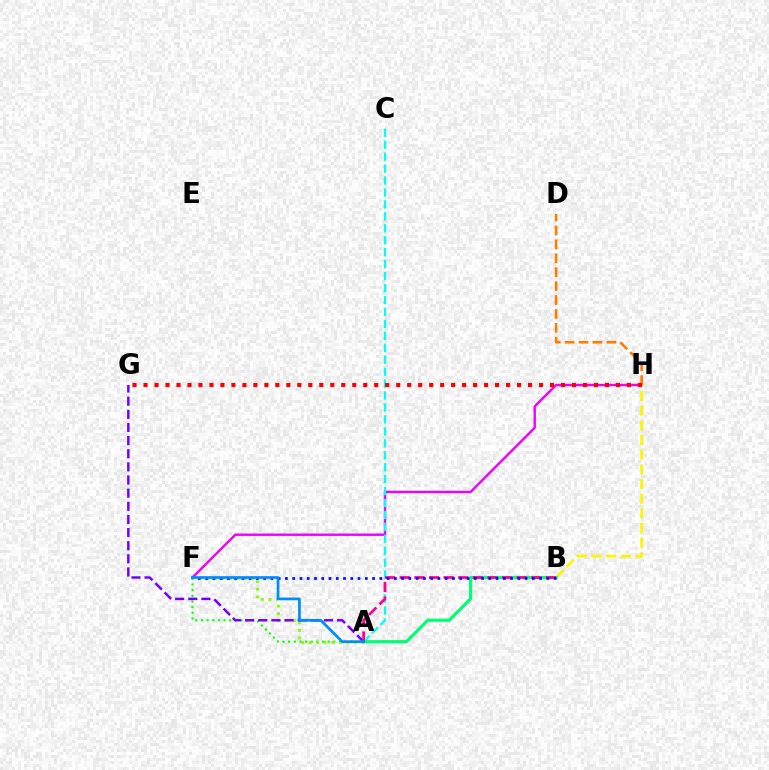{('F', 'H'): [{'color': '#ee00ff', 'line_style': 'solid', 'thickness': 1.72}], ('A', 'F'): [{'color': '#08ff00', 'line_style': 'dotted', 'thickness': 1.53}, {'color': '#84ff00', 'line_style': 'dotted', 'thickness': 2.05}, {'color': '#008cff', 'line_style': 'solid', 'thickness': 1.95}], ('A', 'C'): [{'color': '#00fff6', 'line_style': 'dashed', 'thickness': 1.62}], ('D', 'H'): [{'color': '#ff7c00', 'line_style': 'dashed', 'thickness': 1.89}], ('A', 'G'): [{'color': '#7200ff', 'line_style': 'dashed', 'thickness': 1.78}], ('B', 'H'): [{'color': '#fcf500', 'line_style': 'dashed', 'thickness': 1.99}], ('A', 'B'): [{'color': '#00ff74', 'line_style': 'solid', 'thickness': 2.26}, {'color': '#ff0094', 'line_style': 'dashed', 'thickness': 1.99}], ('B', 'F'): [{'color': '#0010ff', 'line_style': 'dotted', 'thickness': 1.97}], ('G', 'H'): [{'color': '#ff0000', 'line_style': 'dotted', 'thickness': 2.99}]}